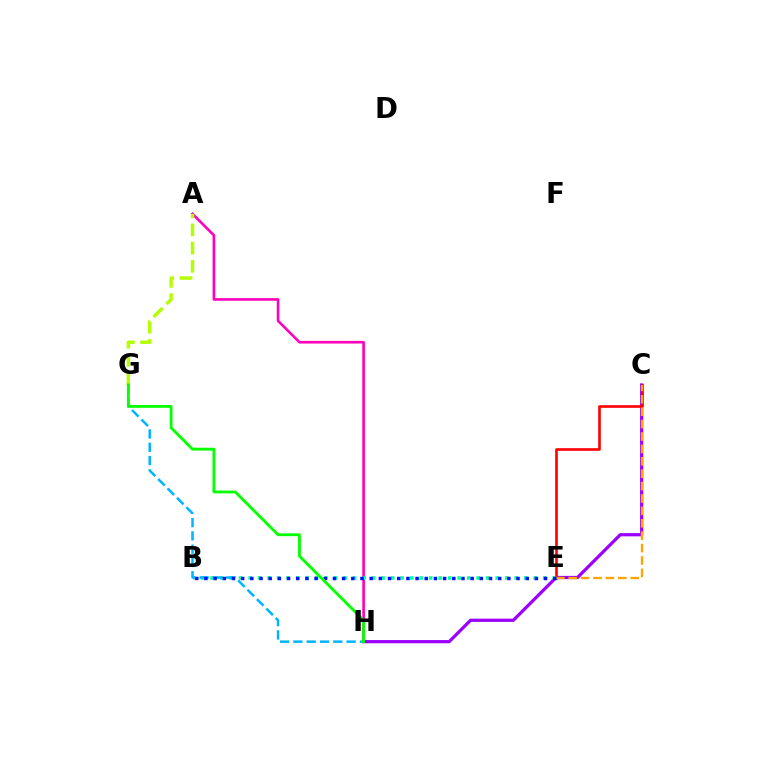{('A', 'H'): [{'color': '#ff00bd', 'line_style': 'solid', 'thickness': 1.89}], ('C', 'H'): [{'color': '#9b00ff', 'line_style': 'solid', 'thickness': 2.32}], ('C', 'E'): [{'color': '#ff0000', 'line_style': 'solid', 'thickness': 1.89}, {'color': '#ffa500', 'line_style': 'dashed', 'thickness': 1.68}], ('A', 'G'): [{'color': '#b3ff00', 'line_style': 'dashed', 'thickness': 2.47}], ('B', 'E'): [{'color': '#00ff9d', 'line_style': 'dotted', 'thickness': 2.58}, {'color': '#0010ff', 'line_style': 'dotted', 'thickness': 2.49}], ('G', 'H'): [{'color': '#00b5ff', 'line_style': 'dashed', 'thickness': 1.81}, {'color': '#08ff00', 'line_style': 'solid', 'thickness': 2.04}]}